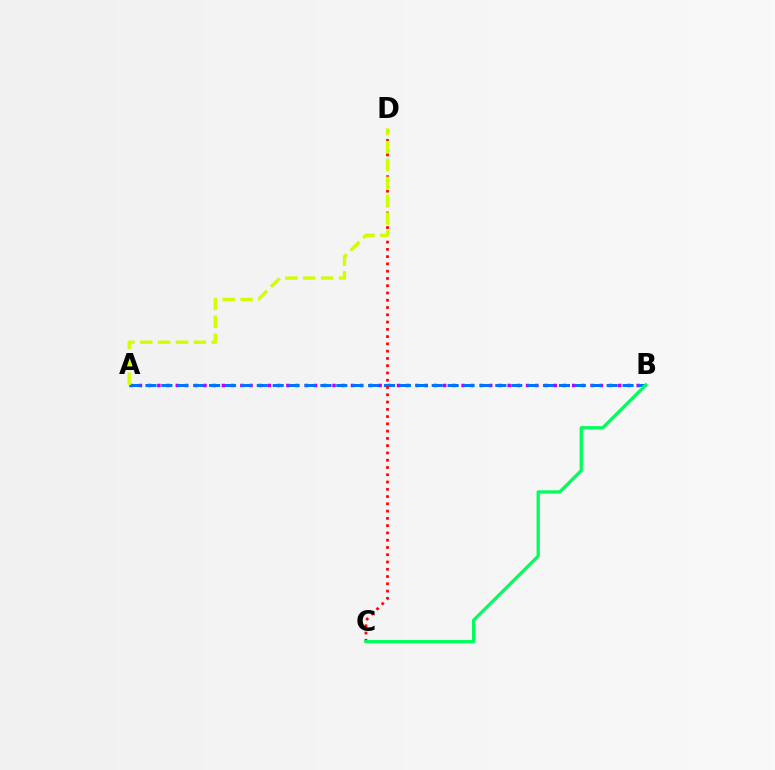{('A', 'B'): [{'color': '#b900ff', 'line_style': 'dotted', 'thickness': 2.5}, {'color': '#0074ff', 'line_style': 'dashed', 'thickness': 2.16}], ('C', 'D'): [{'color': '#ff0000', 'line_style': 'dotted', 'thickness': 1.98}], ('A', 'D'): [{'color': '#d1ff00', 'line_style': 'dashed', 'thickness': 2.43}], ('B', 'C'): [{'color': '#00ff5c', 'line_style': 'solid', 'thickness': 2.35}]}